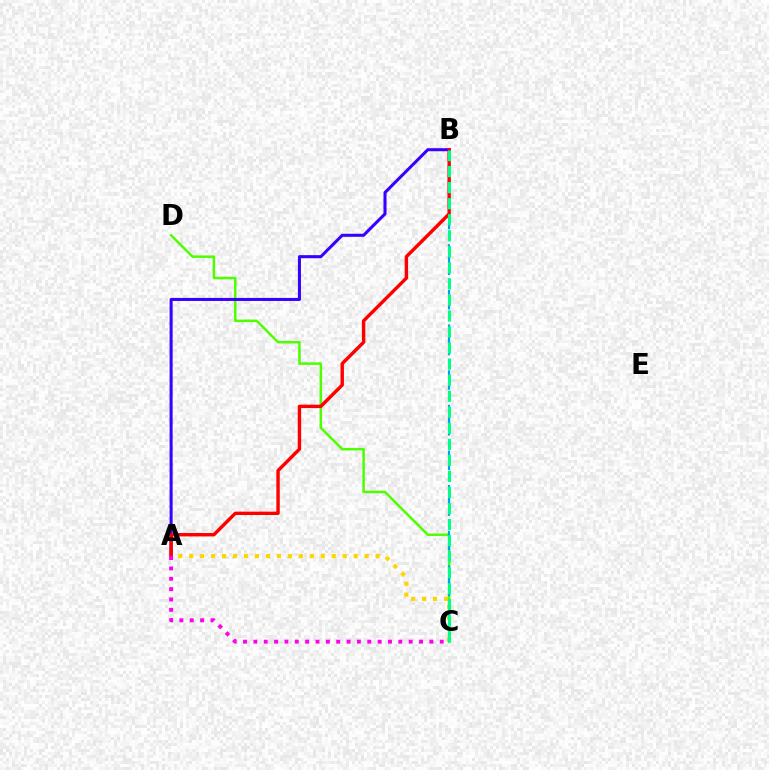{('A', 'C'): [{'color': '#ffd500', 'line_style': 'dotted', 'thickness': 2.98}, {'color': '#ff00ed', 'line_style': 'dotted', 'thickness': 2.81}], ('C', 'D'): [{'color': '#4fff00', 'line_style': 'solid', 'thickness': 1.8}], ('A', 'B'): [{'color': '#3700ff', 'line_style': 'solid', 'thickness': 2.19}, {'color': '#ff0000', 'line_style': 'solid', 'thickness': 2.45}], ('B', 'C'): [{'color': '#009eff', 'line_style': 'dashed', 'thickness': 1.56}, {'color': '#00ff86', 'line_style': 'dashed', 'thickness': 2.18}]}